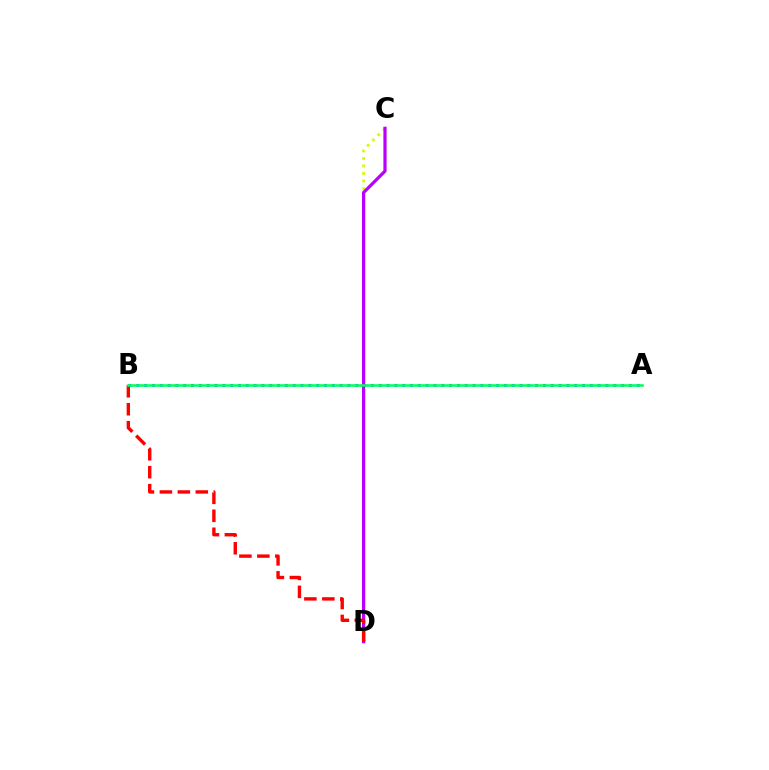{('A', 'B'): [{'color': '#0074ff', 'line_style': 'dotted', 'thickness': 2.12}, {'color': '#00ff5c', 'line_style': 'solid', 'thickness': 1.84}], ('C', 'D'): [{'color': '#d1ff00', 'line_style': 'dotted', 'thickness': 2.04}, {'color': '#b900ff', 'line_style': 'solid', 'thickness': 2.32}], ('B', 'D'): [{'color': '#ff0000', 'line_style': 'dashed', 'thickness': 2.44}]}